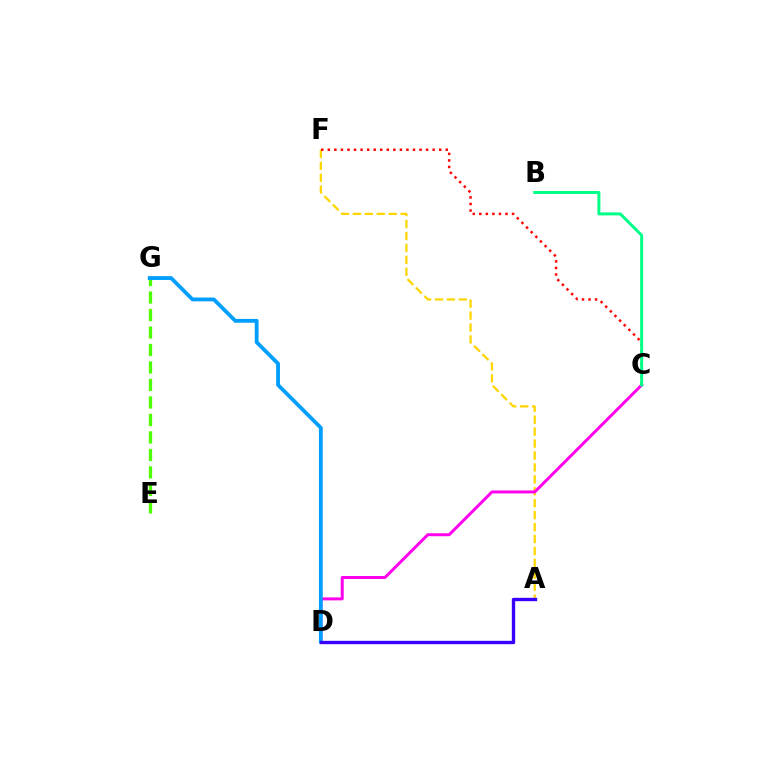{('A', 'F'): [{'color': '#ffd500', 'line_style': 'dashed', 'thickness': 1.62}], ('C', 'F'): [{'color': '#ff0000', 'line_style': 'dotted', 'thickness': 1.78}], ('E', 'G'): [{'color': '#4fff00', 'line_style': 'dashed', 'thickness': 2.38}], ('C', 'D'): [{'color': '#ff00ed', 'line_style': 'solid', 'thickness': 2.14}], ('D', 'G'): [{'color': '#009eff', 'line_style': 'solid', 'thickness': 2.75}], ('A', 'D'): [{'color': '#3700ff', 'line_style': 'solid', 'thickness': 2.41}], ('B', 'C'): [{'color': '#00ff86', 'line_style': 'solid', 'thickness': 2.15}]}